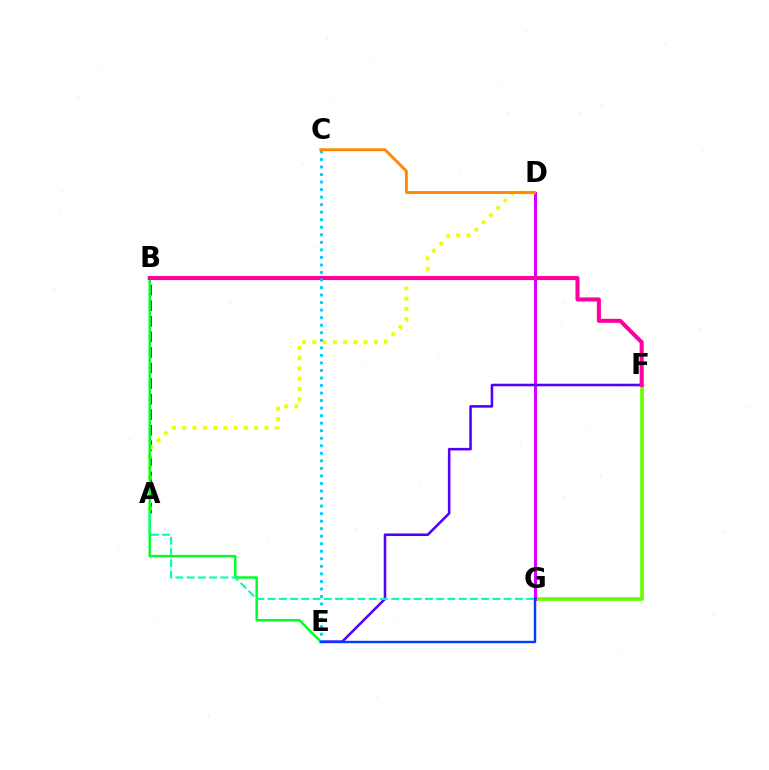{('F', 'G'): [{'color': '#66ff00', 'line_style': 'solid', 'thickness': 2.62}], ('D', 'G'): [{'color': '#d600ff', 'line_style': 'solid', 'thickness': 2.18}], ('E', 'F'): [{'color': '#4f00ff', 'line_style': 'solid', 'thickness': 1.83}], ('A', 'B'): [{'color': '#ff0000', 'line_style': 'dashed', 'thickness': 2.11}], ('A', 'D'): [{'color': '#eeff00', 'line_style': 'dotted', 'thickness': 2.79}], ('B', 'E'): [{'color': '#00ff27', 'line_style': 'solid', 'thickness': 1.78}], ('B', 'F'): [{'color': '#ff00a0', 'line_style': 'solid', 'thickness': 2.92}], ('C', 'E'): [{'color': '#00c7ff', 'line_style': 'dotted', 'thickness': 2.05}], ('C', 'D'): [{'color': '#ff8800', 'line_style': 'solid', 'thickness': 2.07}], ('E', 'G'): [{'color': '#003fff', 'line_style': 'solid', 'thickness': 1.73}], ('A', 'G'): [{'color': '#00ffaf', 'line_style': 'dashed', 'thickness': 1.53}]}